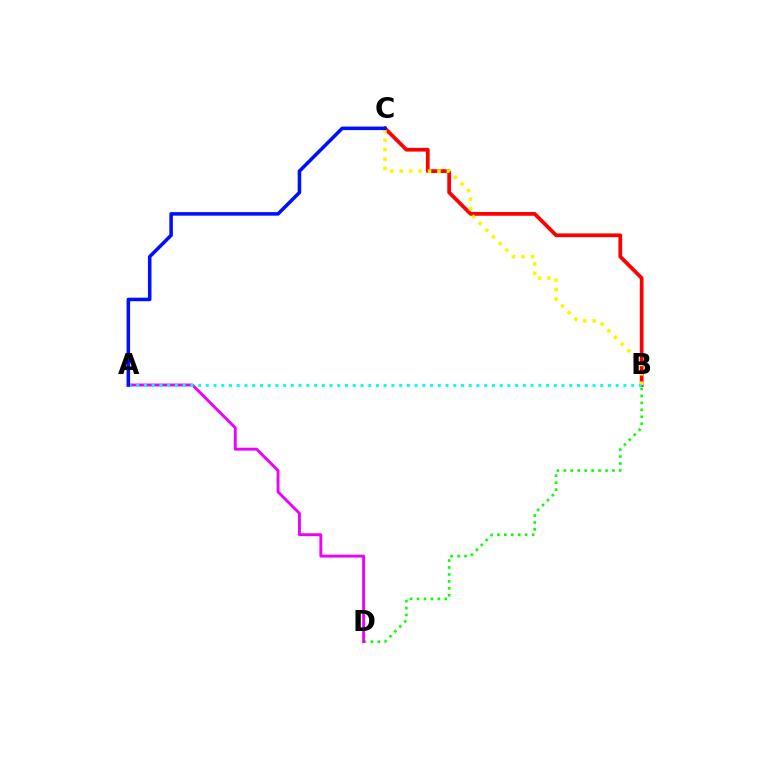{('B', 'D'): [{'color': '#08ff00', 'line_style': 'dotted', 'thickness': 1.89}], ('B', 'C'): [{'color': '#ff0000', 'line_style': 'solid', 'thickness': 2.7}, {'color': '#fcf500', 'line_style': 'dotted', 'thickness': 2.56}], ('A', 'D'): [{'color': '#ee00ff', 'line_style': 'solid', 'thickness': 2.08}], ('A', 'B'): [{'color': '#00fff6', 'line_style': 'dotted', 'thickness': 2.1}], ('A', 'C'): [{'color': '#0010ff', 'line_style': 'solid', 'thickness': 2.55}]}